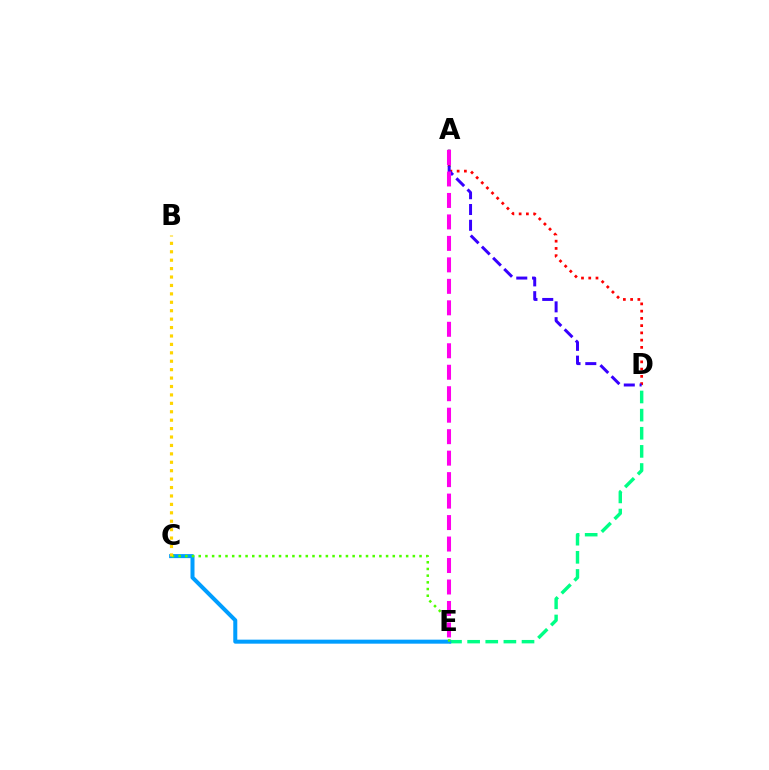{('A', 'D'): [{'color': '#ff0000', 'line_style': 'dotted', 'thickness': 1.97}, {'color': '#3700ff', 'line_style': 'dashed', 'thickness': 2.14}], ('D', 'E'): [{'color': '#00ff86', 'line_style': 'dashed', 'thickness': 2.46}], ('C', 'E'): [{'color': '#009eff', 'line_style': 'solid', 'thickness': 2.89}, {'color': '#4fff00', 'line_style': 'dotted', 'thickness': 1.82}], ('B', 'C'): [{'color': '#ffd500', 'line_style': 'dotted', 'thickness': 2.29}], ('A', 'E'): [{'color': '#ff00ed', 'line_style': 'dashed', 'thickness': 2.92}]}